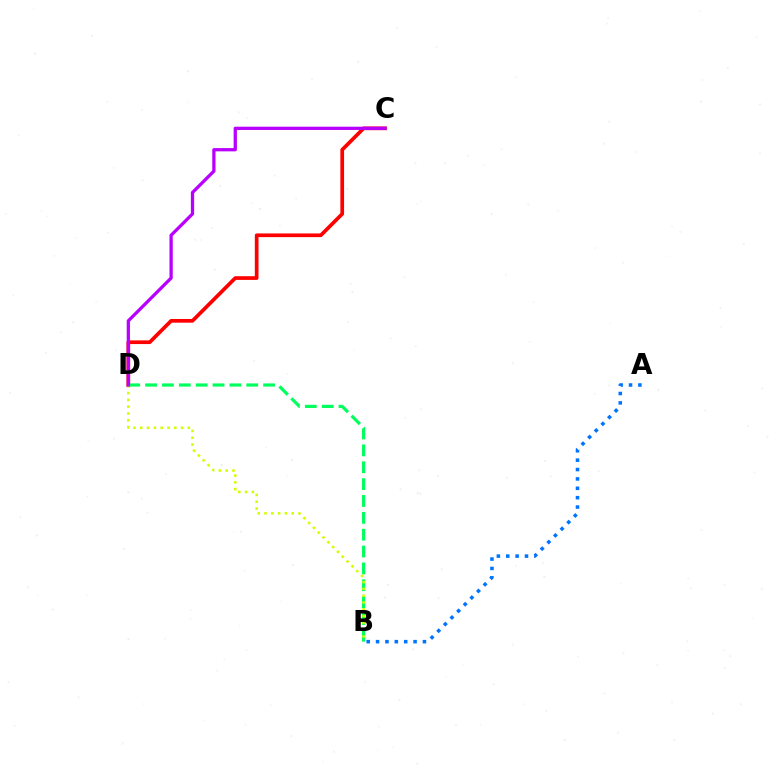{('C', 'D'): [{'color': '#ff0000', 'line_style': 'solid', 'thickness': 2.66}, {'color': '#b900ff', 'line_style': 'solid', 'thickness': 2.35}], ('B', 'D'): [{'color': '#00ff5c', 'line_style': 'dashed', 'thickness': 2.29}, {'color': '#d1ff00', 'line_style': 'dotted', 'thickness': 1.85}], ('A', 'B'): [{'color': '#0074ff', 'line_style': 'dotted', 'thickness': 2.55}]}